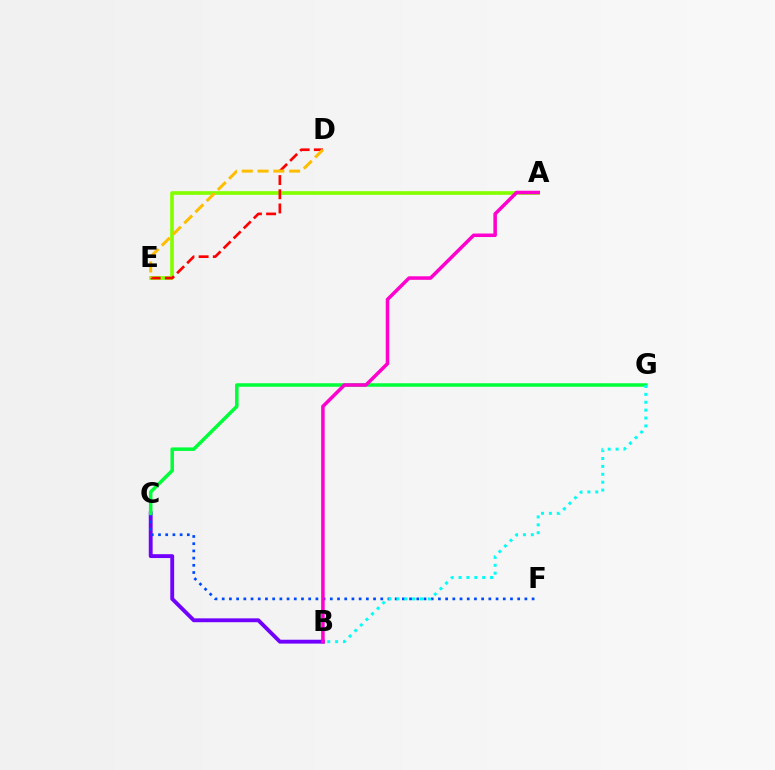{('B', 'C'): [{'color': '#7200ff', 'line_style': 'solid', 'thickness': 2.78}], ('C', 'F'): [{'color': '#004bff', 'line_style': 'dotted', 'thickness': 1.96}], ('C', 'G'): [{'color': '#00ff39', 'line_style': 'solid', 'thickness': 2.53}], ('B', 'G'): [{'color': '#00fff6', 'line_style': 'dotted', 'thickness': 2.14}], ('A', 'E'): [{'color': '#84ff00', 'line_style': 'solid', 'thickness': 2.64}], ('D', 'E'): [{'color': '#ff0000', 'line_style': 'dashed', 'thickness': 1.93}, {'color': '#ffbd00', 'line_style': 'dashed', 'thickness': 2.15}], ('A', 'B'): [{'color': '#ff00cf', 'line_style': 'solid', 'thickness': 2.53}]}